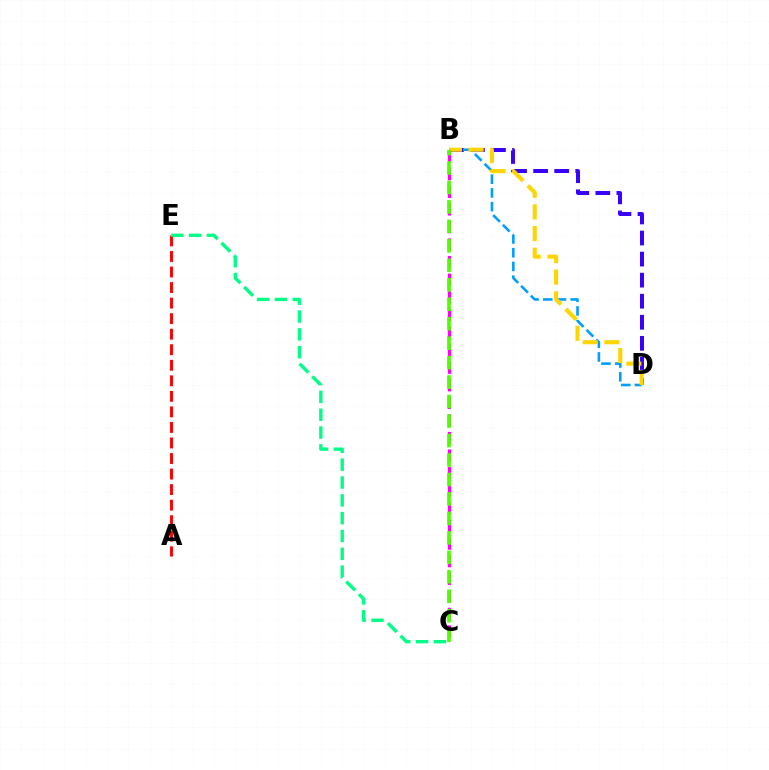{('B', 'D'): [{'color': '#3700ff', 'line_style': 'dashed', 'thickness': 2.86}, {'color': '#009eff', 'line_style': 'dashed', 'thickness': 1.87}, {'color': '#ffd500', 'line_style': 'dashed', 'thickness': 2.94}], ('A', 'E'): [{'color': '#ff0000', 'line_style': 'dashed', 'thickness': 2.11}], ('C', 'E'): [{'color': '#00ff86', 'line_style': 'dashed', 'thickness': 2.42}], ('B', 'C'): [{'color': '#ff00ed', 'line_style': 'dashed', 'thickness': 2.39}, {'color': '#4fff00', 'line_style': 'dashed', 'thickness': 2.64}]}